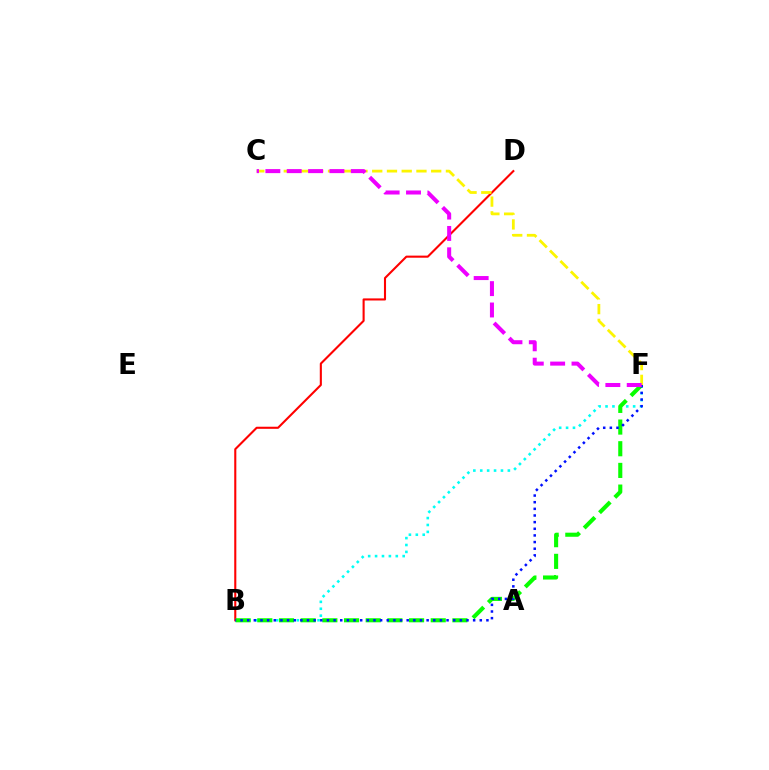{('B', 'F'): [{'color': '#00fff6', 'line_style': 'dotted', 'thickness': 1.88}, {'color': '#08ff00', 'line_style': 'dashed', 'thickness': 2.94}, {'color': '#0010ff', 'line_style': 'dotted', 'thickness': 1.81}], ('B', 'D'): [{'color': '#ff0000', 'line_style': 'solid', 'thickness': 1.51}], ('C', 'F'): [{'color': '#fcf500', 'line_style': 'dashed', 'thickness': 2.0}, {'color': '#ee00ff', 'line_style': 'dashed', 'thickness': 2.9}]}